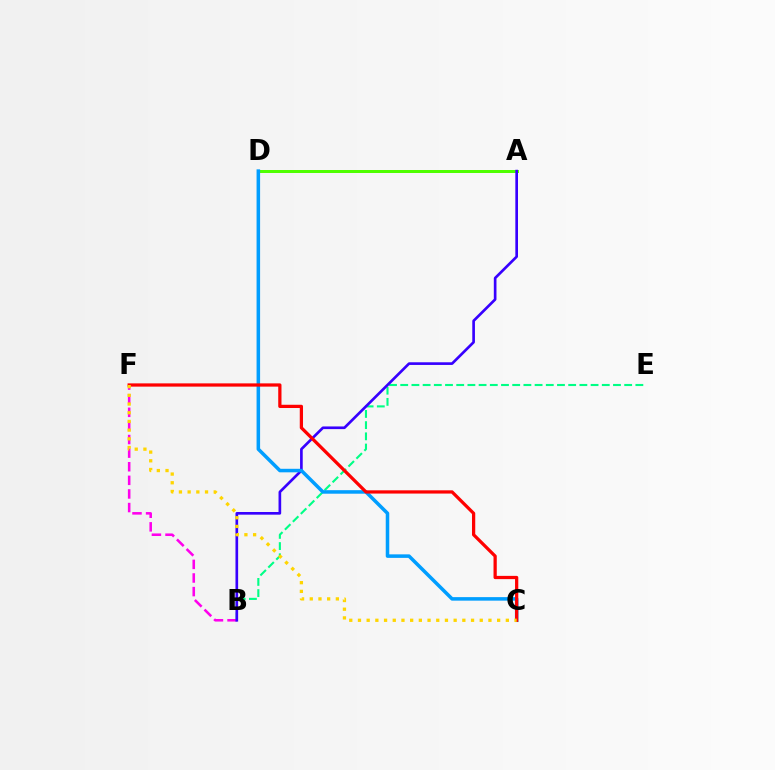{('B', 'E'): [{'color': '#00ff86', 'line_style': 'dashed', 'thickness': 1.52}], ('A', 'D'): [{'color': '#4fff00', 'line_style': 'solid', 'thickness': 2.16}], ('B', 'F'): [{'color': '#ff00ed', 'line_style': 'dashed', 'thickness': 1.85}], ('A', 'B'): [{'color': '#3700ff', 'line_style': 'solid', 'thickness': 1.92}], ('C', 'D'): [{'color': '#009eff', 'line_style': 'solid', 'thickness': 2.54}], ('C', 'F'): [{'color': '#ff0000', 'line_style': 'solid', 'thickness': 2.34}, {'color': '#ffd500', 'line_style': 'dotted', 'thickness': 2.36}]}